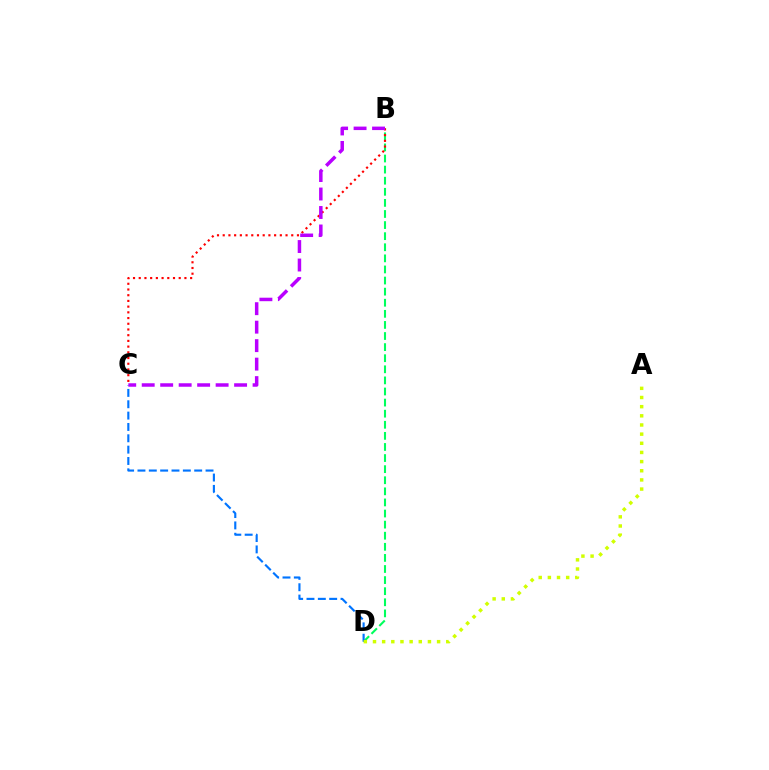{('B', 'D'): [{'color': '#00ff5c', 'line_style': 'dashed', 'thickness': 1.51}], ('C', 'D'): [{'color': '#0074ff', 'line_style': 'dashed', 'thickness': 1.54}], ('B', 'C'): [{'color': '#ff0000', 'line_style': 'dotted', 'thickness': 1.55}, {'color': '#b900ff', 'line_style': 'dashed', 'thickness': 2.51}], ('A', 'D'): [{'color': '#d1ff00', 'line_style': 'dotted', 'thickness': 2.49}]}